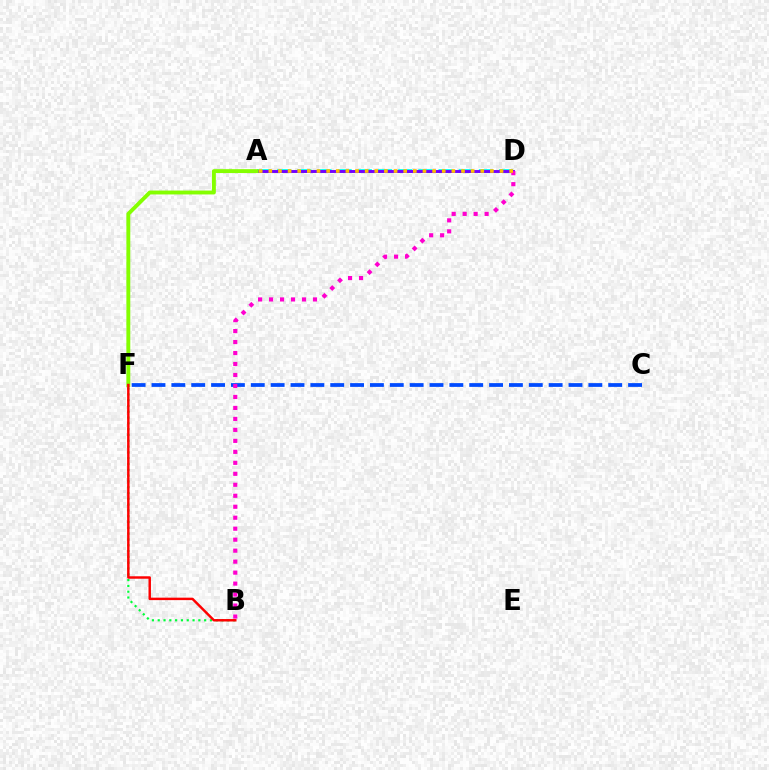{('A', 'D'): [{'color': '#00fff6', 'line_style': 'dashed', 'thickness': 2.74}, {'color': '#7200ff', 'line_style': 'solid', 'thickness': 2.1}, {'color': '#ffbd00', 'line_style': 'dotted', 'thickness': 2.62}], ('C', 'F'): [{'color': '#004bff', 'line_style': 'dashed', 'thickness': 2.7}], ('B', 'D'): [{'color': '#ff00cf', 'line_style': 'dotted', 'thickness': 2.98}], ('B', 'F'): [{'color': '#00ff39', 'line_style': 'dotted', 'thickness': 1.58}, {'color': '#ff0000', 'line_style': 'solid', 'thickness': 1.77}], ('A', 'F'): [{'color': '#84ff00', 'line_style': 'solid', 'thickness': 2.8}]}